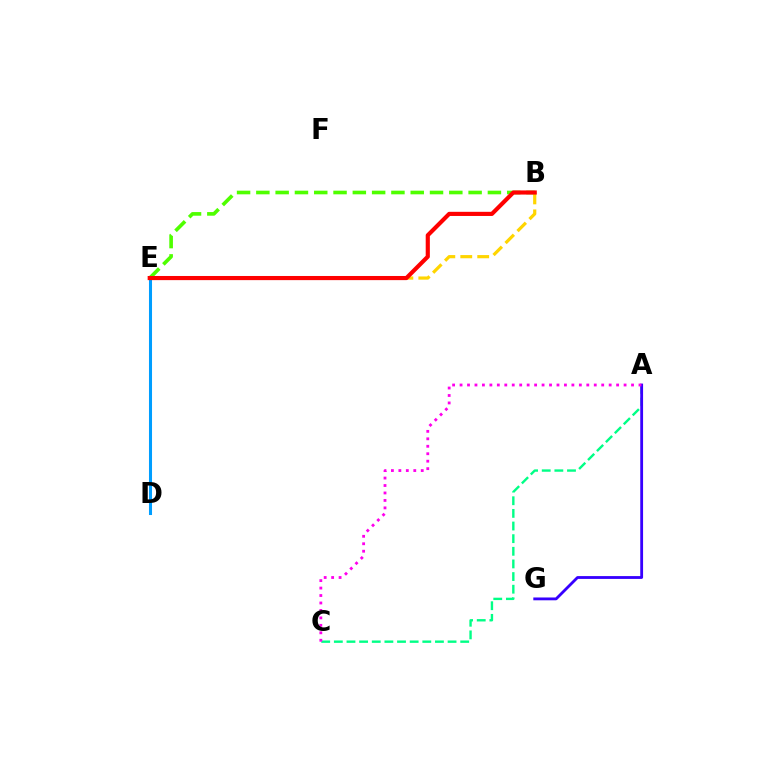{('B', 'E'): [{'color': '#4fff00', 'line_style': 'dashed', 'thickness': 2.62}, {'color': '#ffd500', 'line_style': 'dashed', 'thickness': 2.3}, {'color': '#ff0000', 'line_style': 'solid', 'thickness': 2.98}], ('A', 'C'): [{'color': '#00ff86', 'line_style': 'dashed', 'thickness': 1.72}, {'color': '#ff00ed', 'line_style': 'dotted', 'thickness': 2.03}], ('D', 'E'): [{'color': '#009eff', 'line_style': 'solid', 'thickness': 2.19}], ('A', 'G'): [{'color': '#3700ff', 'line_style': 'solid', 'thickness': 2.03}]}